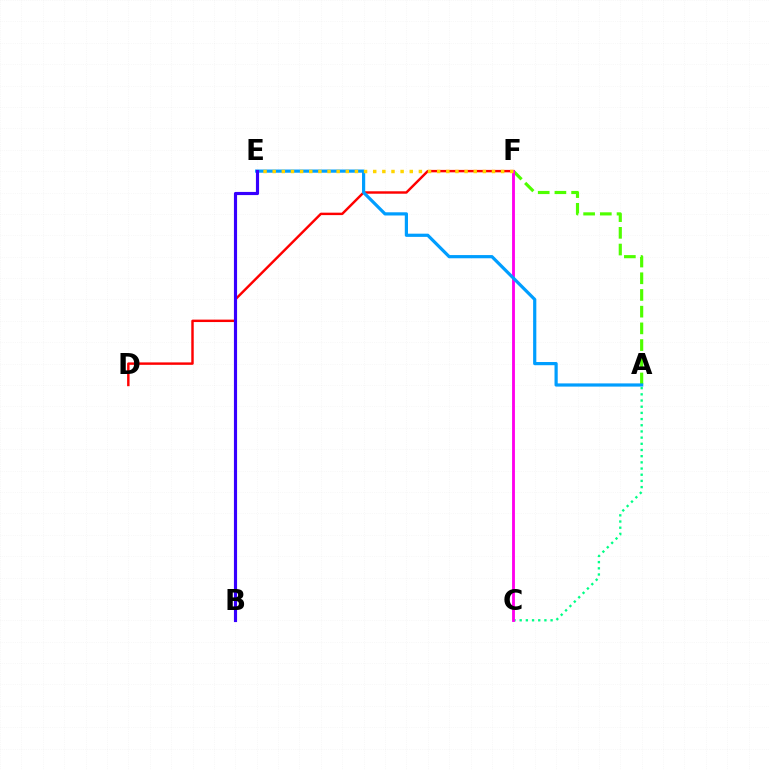{('A', 'F'): [{'color': '#4fff00', 'line_style': 'dashed', 'thickness': 2.27}], ('A', 'C'): [{'color': '#00ff86', 'line_style': 'dotted', 'thickness': 1.68}], ('D', 'F'): [{'color': '#ff0000', 'line_style': 'solid', 'thickness': 1.75}], ('C', 'F'): [{'color': '#ff00ed', 'line_style': 'solid', 'thickness': 2.05}], ('A', 'E'): [{'color': '#009eff', 'line_style': 'solid', 'thickness': 2.31}], ('E', 'F'): [{'color': '#ffd500', 'line_style': 'dotted', 'thickness': 2.48}], ('B', 'E'): [{'color': '#3700ff', 'line_style': 'solid', 'thickness': 2.27}]}